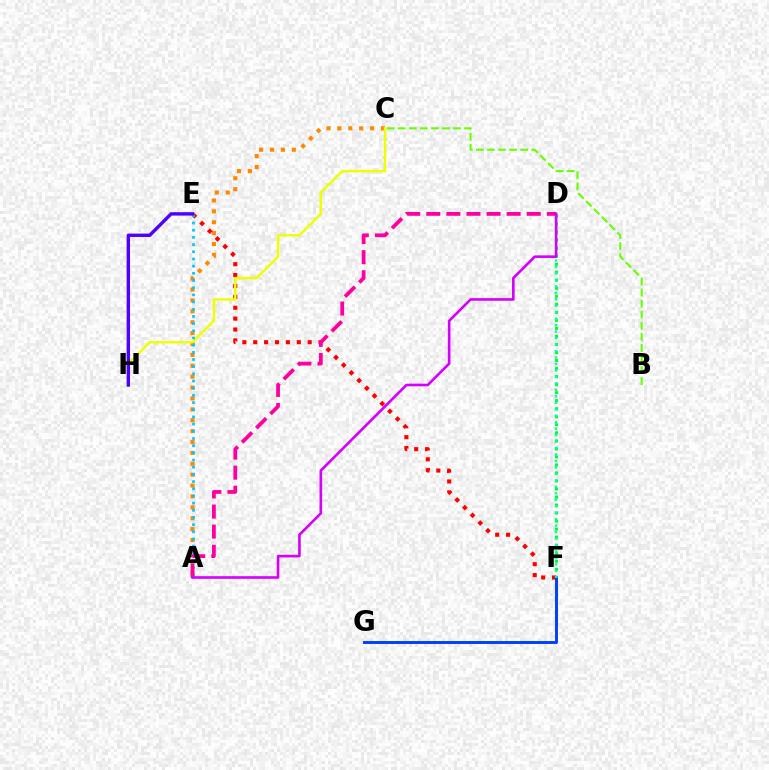{('D', 'F'): [{'color': '#00ff27', 'line_style': 'dotted', 'thickness': 2.18}, {'color': '#00ffaf', 'line_style': 'dotted', 'thickness': 1.76}], ('B', 'C'): [{'color': '#66ff00', 'line_style': 'dashed', 'thickness': 1.5}], ('A', 'C'): [{'color': '#ff8800', 'line_style': 'dotted', 'thickness': 2.96}], ('E', 'F'): [{'color': '#ff0000', 'line_style': 'dotted', 'thickness': 2.96}], ('C', 'H'): [{'color': '#eeff00', 'line_style': 'solid', 'thickness': 1.77}], ('F', 'G'): [{'color': '#003fff', 'line_style': 'solid', 'thickness': 2.11}], ('A', 'E'): [{'color': '#00c7ff', 'line_style': 'dotted', 'thickness': 1.95}], ('A', 'D'): [{'color': '#ff00a0', 'line_style': 'dashed', 'thickness': 2.73}, {'color': '#d600ff', 'line_style': 'solid', 'thickness': 1.9}], ('E', 'H'): [{'color': '#4f00ff', 'line_style': 'solid', 'thickness': 2.45}]}